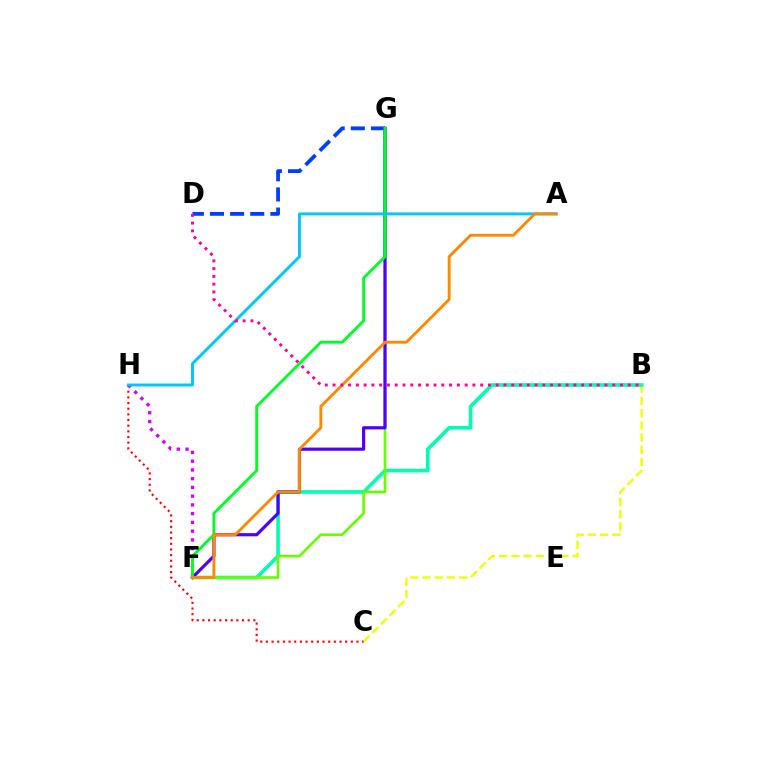{('B', 'C'): [{'color': '#eeff00', 'line_style': 'dashed', 'thickness': 1.66}], ('D', 'G'): [{'color': '#003fff', 'line_style': 'dashed', 'thickness': 2.74}], ('F', 'H'): [{'color': '#d600ff', 'line_style': 'dotted', 'thickness': 2.38}], ('B', 'F'): [{'color': '#00ffaf', 'line_style': 'solid', 'thickness': 2.61}], ('F', 'G'): [{'color': '#66ff00', 'line_style': 'solid', 'thickness': 1.9}, {'color': '#4f00ff', 'line_style': 'solid', 'thickness': 2.29}, {'color': '#00ff27', 'line_style': 'solid', 'thickness': 2.07}], ('C', 'H'): [{'color': '#ff0000', 'line_style': 'dotted', 'thickness': 1.54}], ('A', 'H'): [{'color': '#00c7ff', 'line_style': 'solid', 'thickness': 2.12}], ('A', 'F'): [{'color': '#ff8800', 'line_style': 'solid', 'thickness': 2.06}], ('B', 'D'): [{'color': '#ff00a0', 'line_style': 'dotted', 'thickness': 2.11}]}